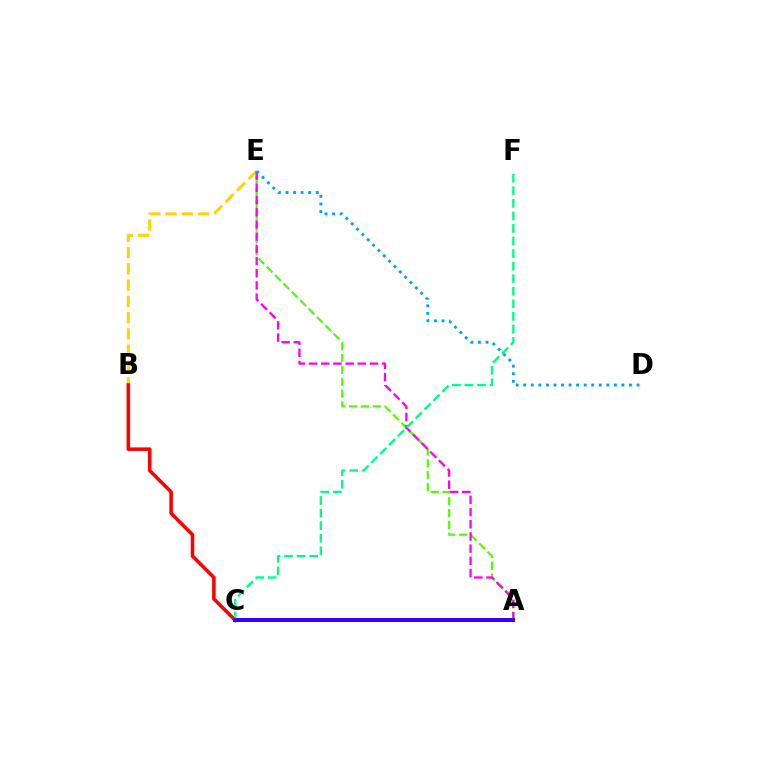{('B', 'E'): [{'color': '#ffd500', 'line_style': 'dashed', 'thickness': 2.21}], ('A', 'E'): [{'color': '#4fff00', 'line_style': 'dashed', 'thickness': 1.61}, {'color': '#ff00ed', 'line_style': 'dashed', 'thickness': 1.66}], ('B', 'C'): [{'color': '#ff0000', 'line_style': 'solid', 'thickness': 2.56}], ('C', 'F'): [{'color': '#00ff86', 'line_style': 'dashed', 'thickness': 1.71}], ('A', 'C'): [{'color': '#3700ff', 'line_style': 'solid', 'thickness': 2.89}], ('D', 'E'): [{'color': '#009eff', 'line_style': 'dotted', 'thickness': 2.05}]}